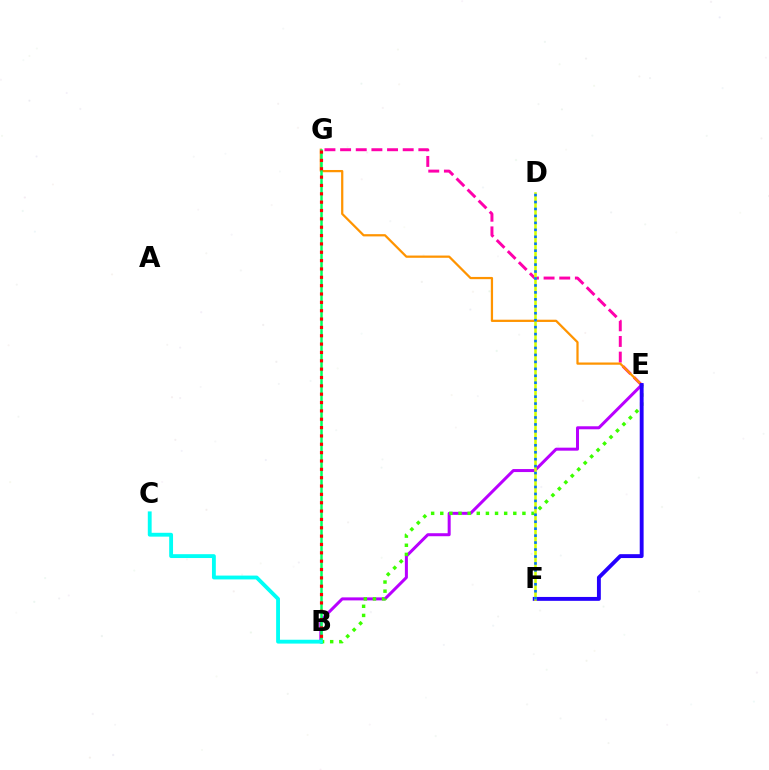{('E', 'G'): [{'color': '#ff00ac', 'line_style': 'dashed', 'thickness': 2.13}, {'color': '#ff9400', 'line_style': 'solid', 'thickness': 1.62}], ('B', 'E'): [{'color': '#b900ff', 'line_style': 'solid', 'thickness': 2.17}, {'color': '#3dff00', 'line_style': 'dotted', 'thickness': 2.48}], ('B', 'G'): [{'color': '#00ff5c', 'line_style': 'solid', 'thickness': 1.8}, {'color': '#ff0000', 'line_style': 'dotted', 'thickness': 2.27}], ('B', 'C'): [{'color': '#00fff6', 'line_style': 'solid', 'thickness': 2.77}], ('E', 'F'): [{'color': '#2500ff', 'line_style': 'solid', 'thickness': 2.8}], ('D', 'F'): [{'color': '#d1ff00', 'line_style': 'solid', 'thickness': 1.85}, {'color': '#0074ff', 'line_style': 'dotted', 'thickness': 1.89}]}